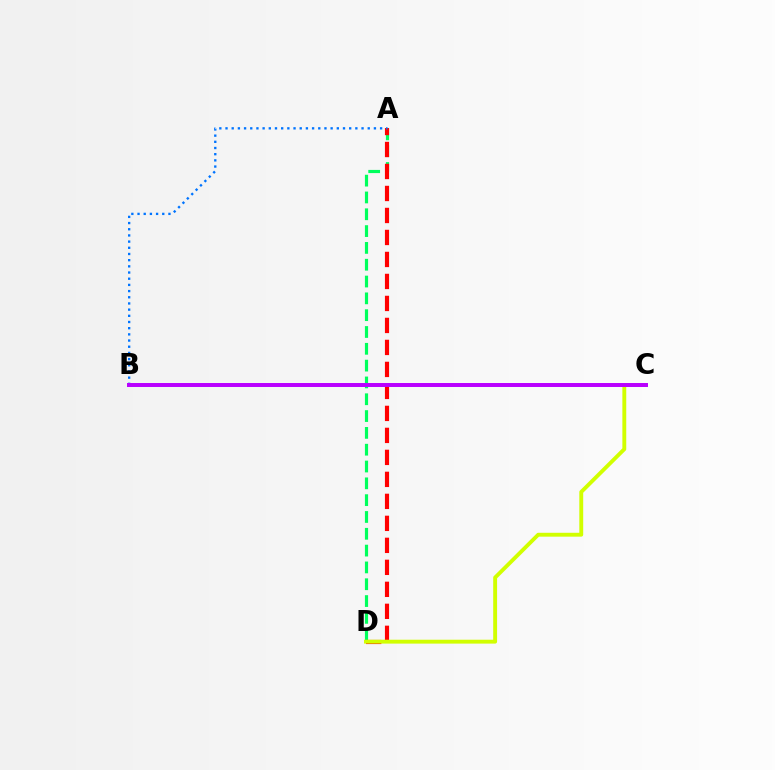{('A', 'D'): [{'color': '#00ff5c', 'line_style': 'dashed', 'thickness': 2.28}, {'color': '#ff0000', 'line_style': 'dashed', 'thickness': 2.99}], ('C', 'D'): [{'color': '#d1ff00', 'line_style': 'solid', 'thickness': 2.79}], ('A', 'B'): [{'color': '#0074ff', 'line_style': 'dotted', 'thickness': 1.68}], ('B', 'C'): [{'color': '#b900ff', 'line_style': 'solid', 'thickness': 2.86}]}